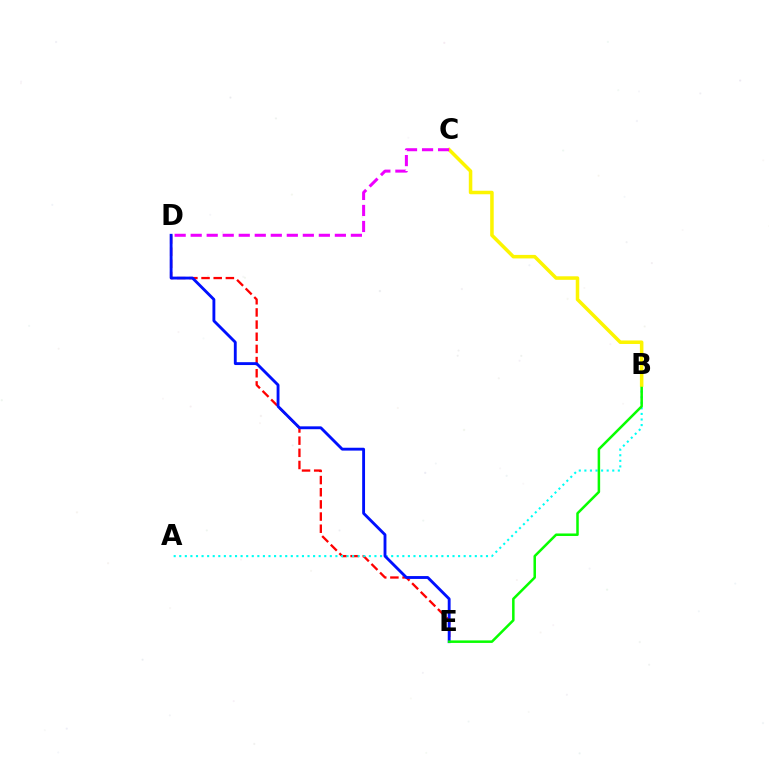{('D', 'E'): [{'color': '#ff0000', 'line_style': 'dashed', 'thickness': 1.65}, {'color': '#0010ff', 'line_style': 'solid', 'thickness': 2.06}], ('A', 'B'): [{'color': '#00fff6', 'line_style': 'dotted', 'thickness': 1.52}], ('B', 'E'): [{'color': '#08ff00', 'line_style': 'solid', 'thickness': 1.81}], ('B', 'C'): [{'color': '#fcf500', 'line_style': 'solid', 'thickness': 2.53}], ('C', 'D'): [{'color': '#ee00ff', 'line_style': 'dashed', 'thickness': 2.18}]}